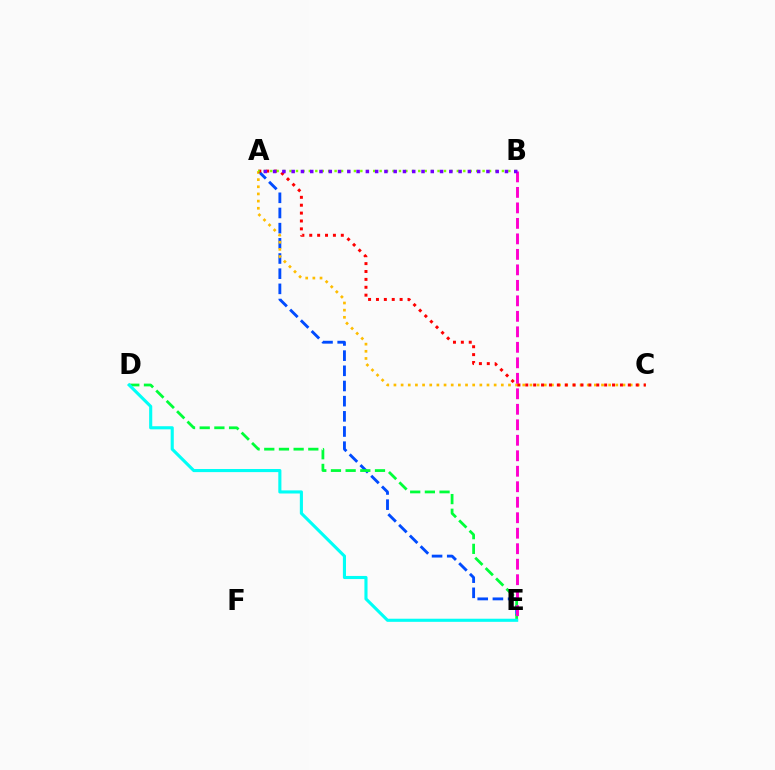{('A', 'E'): [{'color': '#004bff', 'line_style': 'dashed', 'thickness': 2.06}], ('A', 'C'): [{'color': '#ffbd00', 'line_style': 'dotted', 'thickness': 1.94}, {'color': '#ff0000', 'line_style': 'dotted', 'thickness': 2.14}], ('D', 'E'): [{'color': '#00ff39', 'line_style': 'dashed', 'thickness': 1.99}, {'color': '#00fff6', 'line_style': 'solid', 'thickness': 2.24}], ('B', 'E'): [{'color': '#ff00cf', 'line_style': 'dashed', 'thickness': 2.1}], ('A', 'B'): [{'color': '#84ff00', 'line_style': 'dotted', 'thickness': 1.75}, {'color': '#7200ff', 'line_style': 'dotted', 'thickness': 2.52}]}